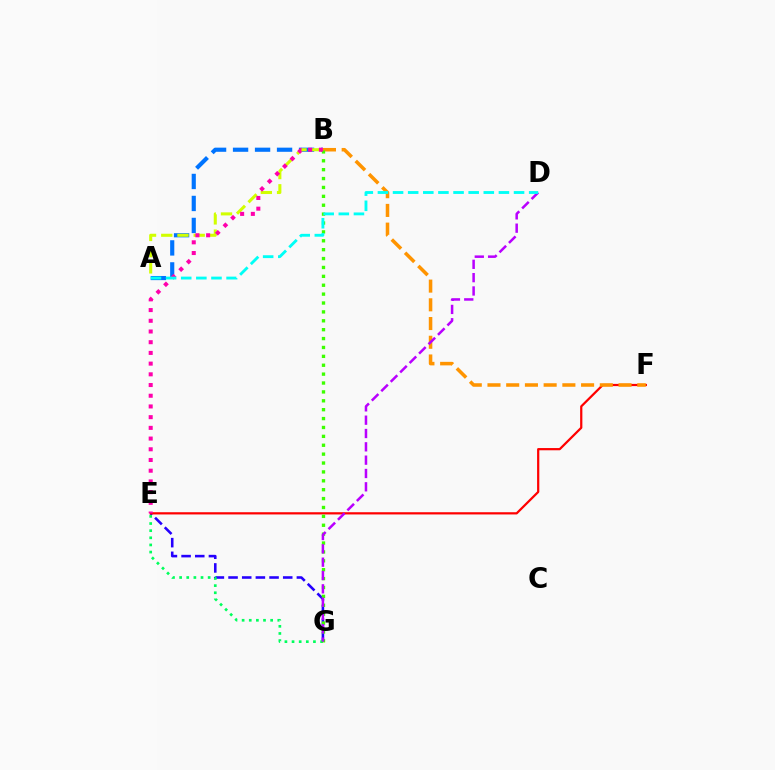{('E', 'G'): [{'color': '#2500ff', 'line_style': 'dashed', 'thickness': 1.86}, {'color': '#00ff5c', 'line_style': 'dotted', 'thickness': 1.94}], ('E', 'F'): [{'color': '#ff0000', 'line_style': 'solid', 'thickness': 1.6}], ('B', 'F'): [{'color': '#ff9400', 'line_style': 'dashed', 'thickness': 2.54}], ('A', 'B'): [{'color': '#0074ff', 'line_style': 'dashed', 'thickness': 2.99}, {'color': '#d1ff00', 'line_style': 'dashed', 'thickness': 2.2}], ('B', 'G'): [{'color': '#3dff00', 'line_style': 'dotted', 'thickness': 2.42}], ('D', 'G'): [{'color': '#b900ff', 'line_style': 'dashed', 'thickness': 1.81}], ('B', 'E'): [{'color': '#ff00ac', 'line_style': 'dotted', 'thickness': 2.91}], ('A', 'D'): [{'color': '#00fff6', 'line_style': 'dashed', 'thickness': 2.05}]}